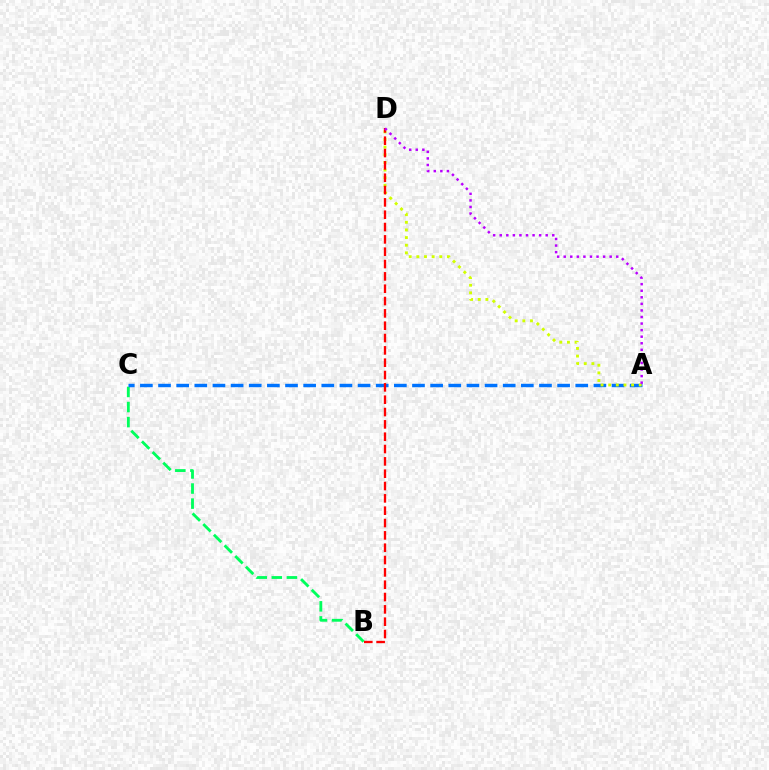{('B', 'C'): [{'color': '#00ff5c', 'line_style': 'dashed', 'thickness': 2.05}], ('A', 'C'): [{'color': '#0074ff', 'line_style': 'dashed', 'thickness': 2.46}], ('A', 'D'): [{'color': '#d1ff00', 'line_style': 'dotted', 'thickness': 2.08}, {'color': '#b900ff', 'line_style': 'dotted', 'thickness': 1.78}], ('B', 'D'): [{'color': '#ff0000', 'line_style': 'dashed', 'thickness': 1.68}]}